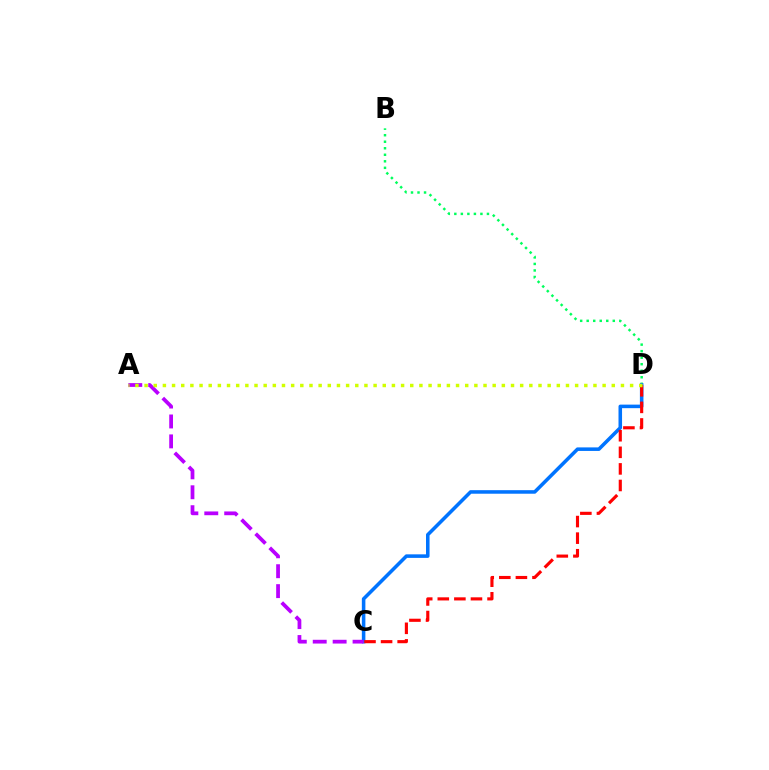{('B', 'D'): [{'color': '#00ff5c', 'line_style': 'dotted', 'thickness': 1.77}], ('C', 'D'): [{'color': '#0074ff', 'line_style': 'solid', 'thickness': 2.55}, {'color': '#ff0000', 'line_style': 'dashed', 'thickness': 2.25}], ('A', 'C'): [{'color': '#b900ff', 'line_style': 'dashed', 'thickness': 2.71}], ('A', 'D'): [{'color': '#d1ff00', 'line_style': 'dotted', 'thickness': 2.49}]}